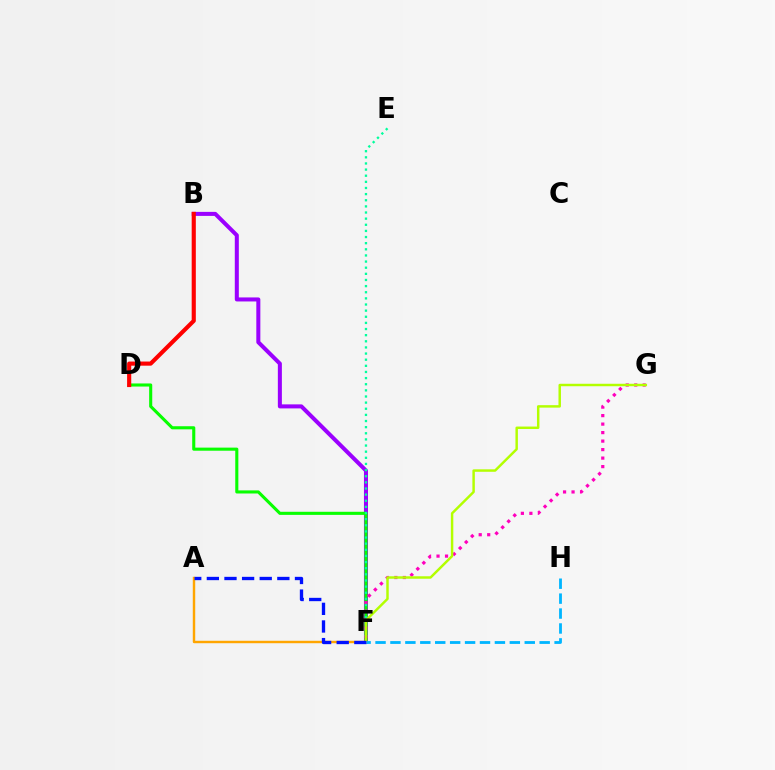{('B', 'F'): [{'color': '#9b00ff', 'line_style': 'solid', 'thickness': 2.9}], ('D', 'F'): [{'color': '#08ff00', 'line_style': 'solid', 'thickness': 2.23}], ('F', 'G'): [{'color': '#ff00bd', 'line_style': 'dotted', 'thickness': 2.31}, {'color': '#b3ff00', 'line_style': 'solid', 'thickness': 1.77}], ('B', 'D'): [{'color': '#ff0000', 'line_style': 'solid', 'thickness': 2.98}], ('E', 'F'): [{'color': '#00ff9d', 'line_style': 'dotted', 'thickness': 1.67}], ('A', 'F'): [{'color': '#ffa500', 'line_style': 'solid', 'thickness': 1.75}, {'color': '#0010ff', 'line_style': 'dashed', 'thickness': 2.39}], ('F', 'H'): [{'color': '#00b5ff', 'line_style': 'dashed', 'thickness': 2.03}]}